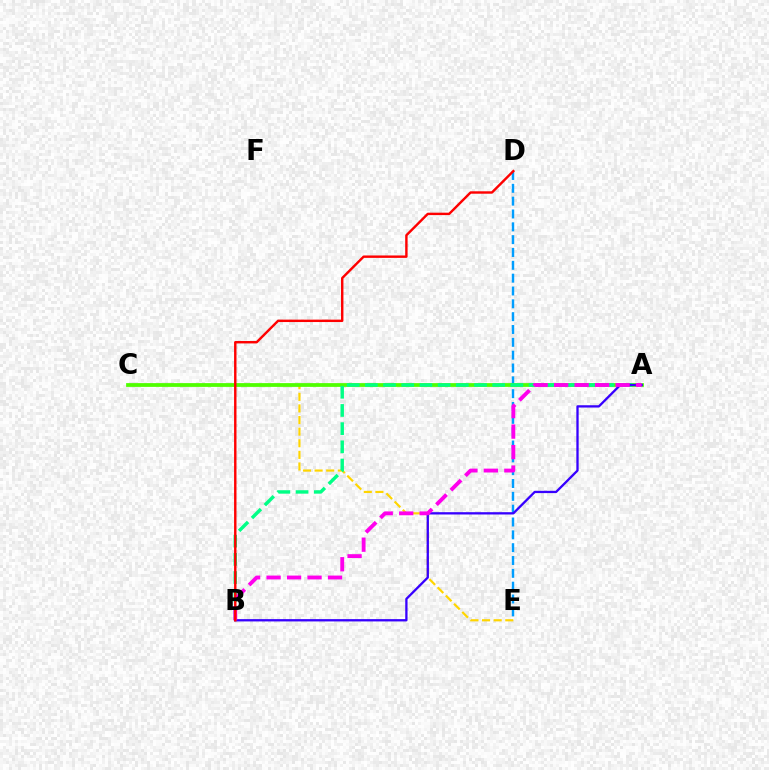{('C', 'E'): [{'color': '#ffd500', 'line_style': 'dashed', 'thickness': 1.58}], ('D', 'E'): [{'color': '#009eff', 'line_style': 'dashed', 'thickness': 1.74}], ('A', 'C'): [{'color': '#4fff00', 'line_style': 'solid', 'thickness': 2.7}], ('A', 'B'): [{'color': '#00ff86', 'line_style': 'dashed', 'thickness': 2.47}, {'color': '#3700ff', 'line_style': 'solid', 'thickness': 1.66}, {'color': '#ff00ed', 'line_style': 'dashed', 'thickness': 2.78}], ('B', 'D'): [{'color': '#ff0000', 'line_style': 'solid', 'thickness': 1.74}]}